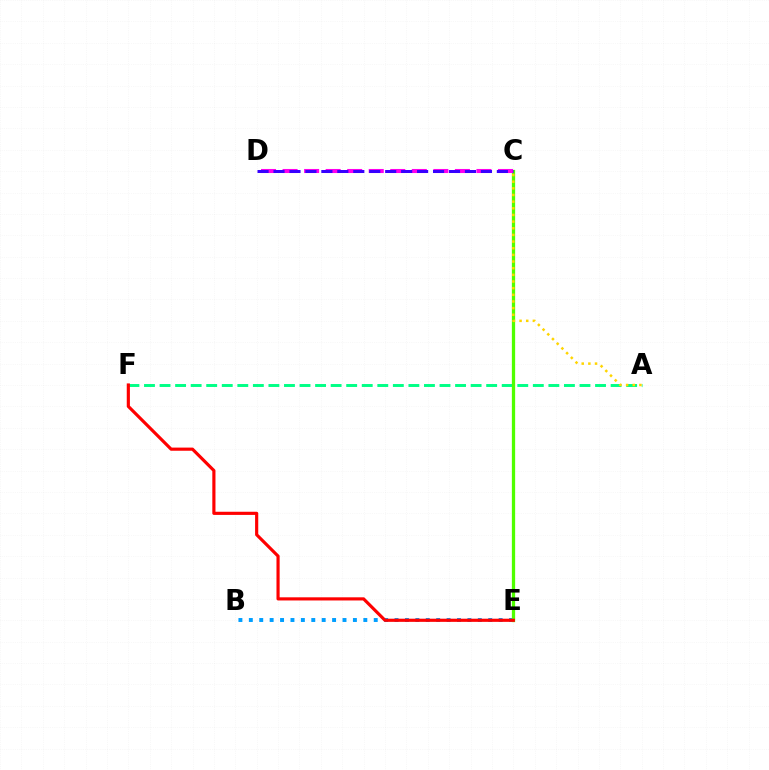{('A', 'F'): [{'color': '#00ff86', 'line_style': 'dashed', 'thickness': 2.11}], ('B', 'E'): [{'color': '#009eff', 'line_style': 'dotted', 'thickness': 2.83}], ('C', 'E'): [{'color': '#4fff00', 'line_style': 'solid', 'thickness': 2.36}], ('E', 'F'): [{'color': '#ff0000', 'line_style': 'solid', 'thickness': 2.27}], ('A', 'C'): [{'color': '#ffd500', 'line_style': 'dotted', 'thickness': 1.81}], ('C', 'D'): [{'color': '#ff00ed', 'line_style': 'dashed', 'thickness': 2.93}, {'color': '#3700ff', 'line_style': 'dashed', 'thickness': 2.17}]}